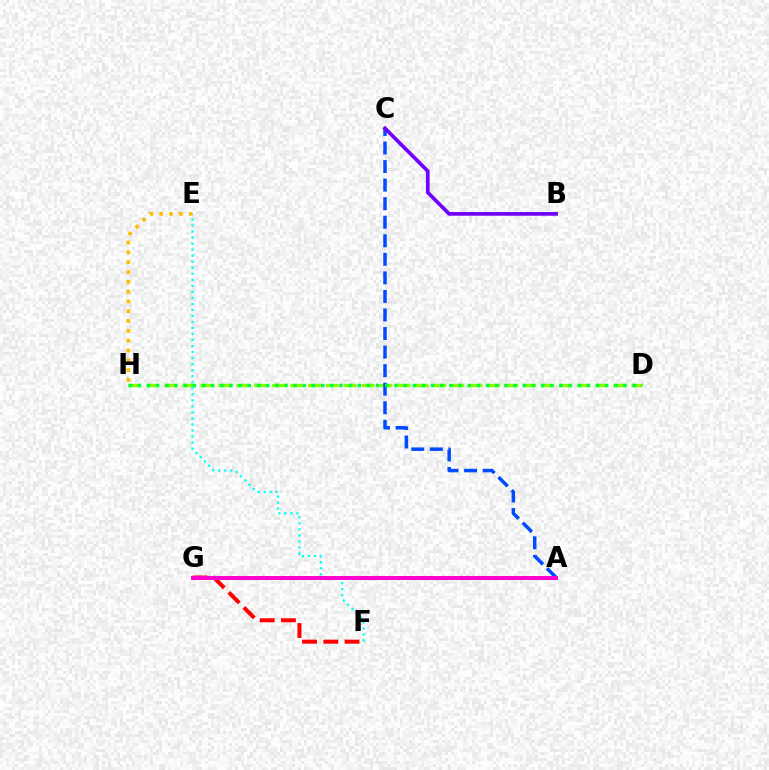{('E', 'H'): [{'color': '#ffbd00', 'line_style': 'dotted', 'thickness': 2.67}], ('D', 'H'): [{'color': '#84ff00', 'line_style': 'dashed', 'thickness': 2.44}, {'color': '#00ff39', 'line_style': 'dotted', 'thickness': 2.49}], ('A', 'C'): [{'color': '#004bff', 'line_style': 'dashed', 'thickness': 2.52}], ('E', 'F'): [{'color': '#00fff6', 'line_style': 'dotted', 'thickness': 1.64}], ('F', 'G'): [{'color': '#ff0000', 'line_style': 'dashed', 'thickness': 2.89}], ('B', 'C'): [{'color': '#7200ff', 'line_style': 'solid', 'thickness': 2.65}], ('A', 'G'): [{'color': '#ff00cf', 'line_style': 'solid', 'thickness': 2.85}]}